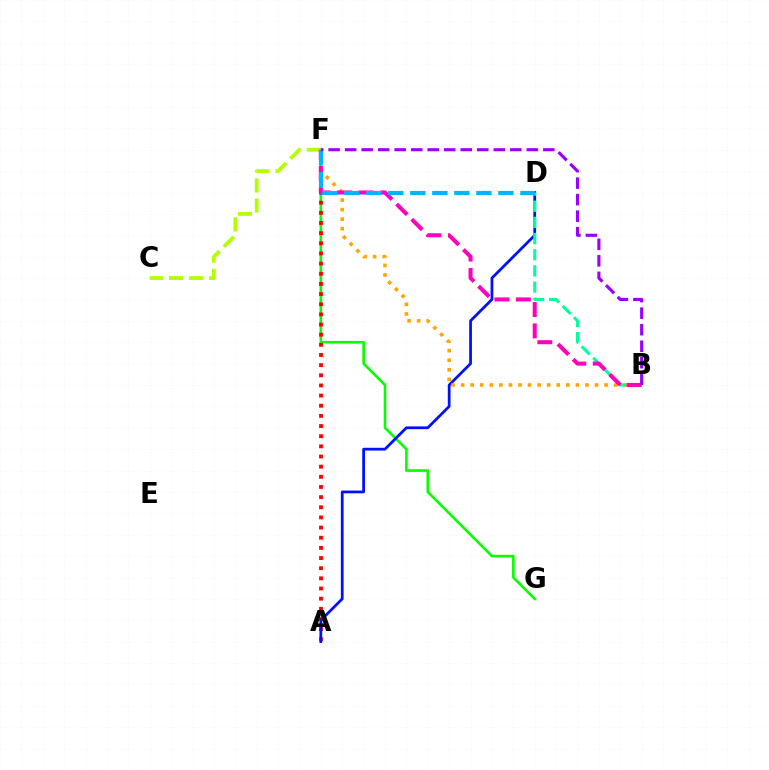{('F', 'G'): [{'color': '#08ff00', 'line_style': 'solid', 'thickness': 1.89}], ('A', 'F'): [{'color': '#ff0000', 'line_style': 'dotted', 'thickness': 2.76}], ('C', 'F'): [{'color': '#b3ff00', 'line_style': 'dashed', 'thickness': 2.73}], ('A', 'D'): [{'color': '#0010ff', 'line_style': 'solid', 'thickness': 1.98}], ('B', 'F'): [{'color': '#ffa500', 'line_style': 'dotted', 'thickness': 2.6}, {'color': '#ff00bd', 'line_style': 'dashed', 'thickness': 2.91}, {'color': '#9b00ff', 'line_style': 'dashed', 'thickness': 2.24}], ('B', 'D'): [{'color': '#00ff9d', 'line_style': 'dashed', 'thickness': 2.2}], ('D', 'F'): [{'color': '#00b5ff', 'line_style': 'dashed', 'thickness': 2.99}]}